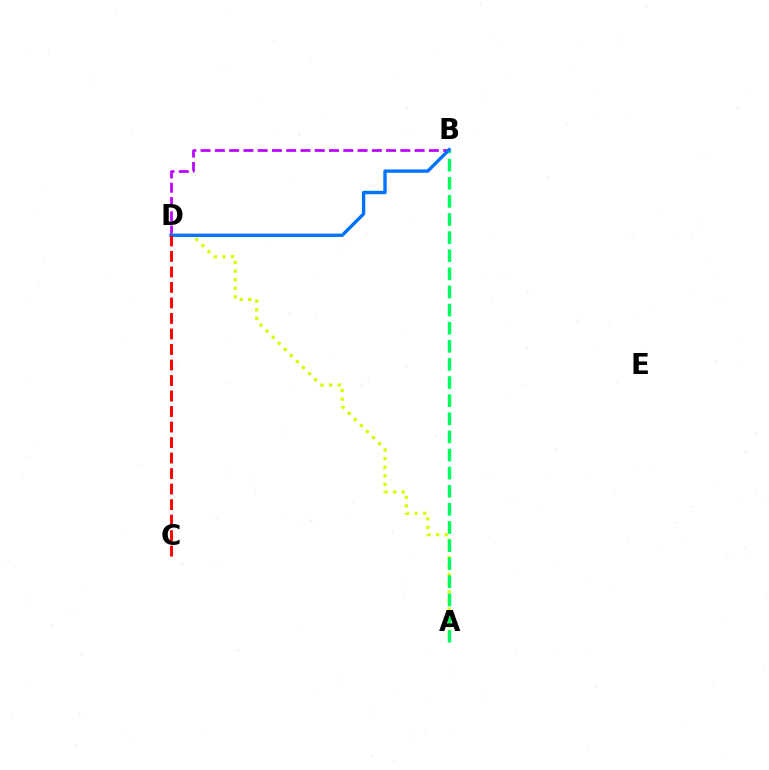{('B', 'D'): [{'color': '#b900ff', 'line_style': 'dashed', 'thickness': 1.94}, {'color': '#0074ff', 'line_style': 'solid', 'thickness': 2.43}], ('A', 'D'): [{'color': '#d1ff00', 'line_style': 'dotted', 'thickness': 2.33}], ('A', 'B'): [{'color': '#00ff5c', 'line_style': 'dashed', 'thickness': 2.46}], ('C', 'D'): [{'color': '#ff0000', 'line_style': 'dashed', 'thickness': 2.11}]}